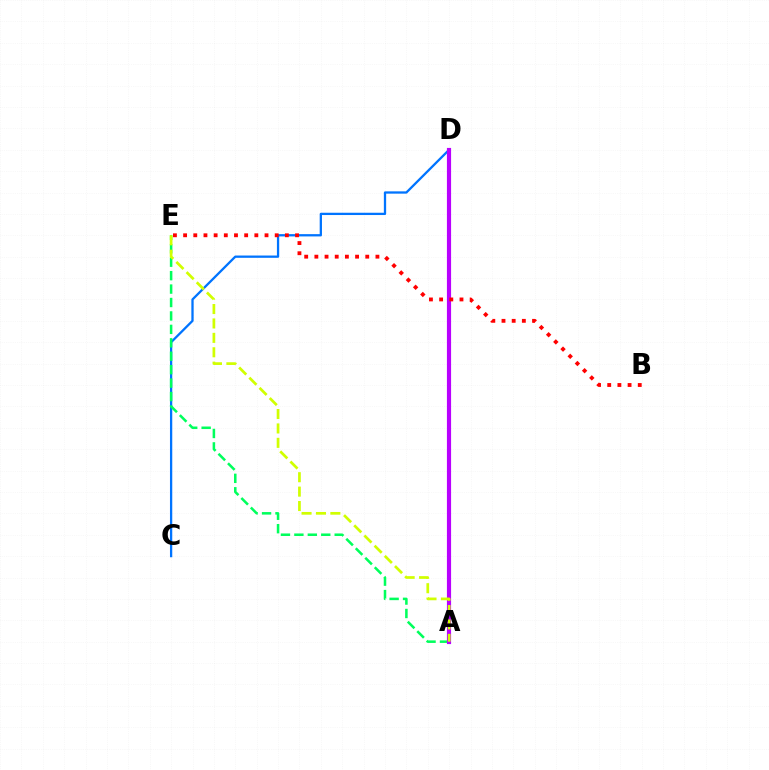{('C', 'D'): [{'color': '#0074ff', 'line_style': 'solid', 'thickness': 1.65}], ('A', 'E'): [{'color': '#00ff5c', 'line_style': 'dashed', 'thickness': 1.82}, {'color': '#d1ff00', 'line_style': 'dashed', 'thickness': 1.96}], ('A', 'D'): [{'color': '#b900ff', 'line_style': 'solid', 'thickness': 3.0}], ('B', 'E'): [{'color': '#ff0000', 'line_style': 'dotted', 'thickness': 2.77}]}